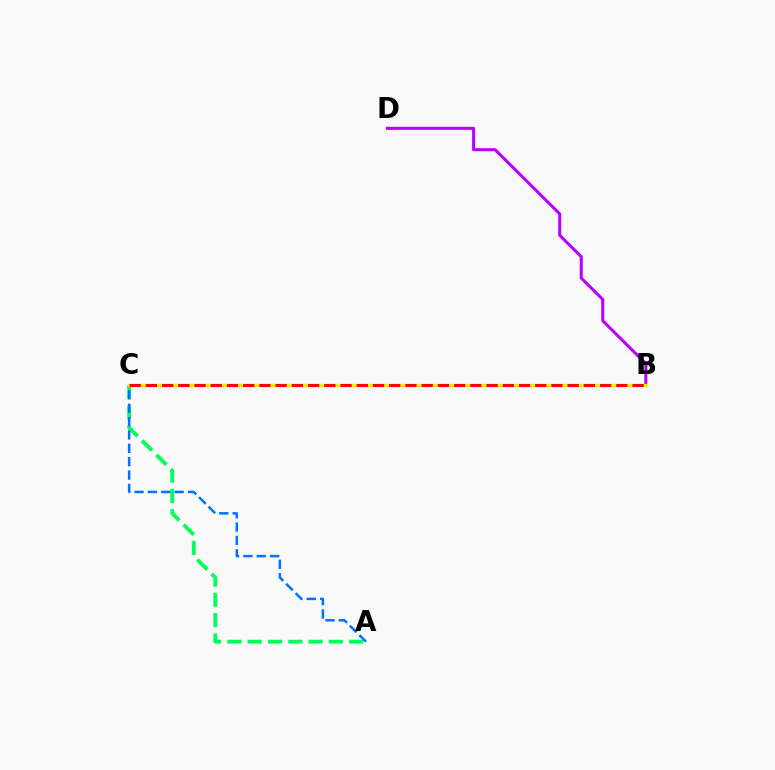{('B', 'D'): [{'color': '#b900ff', 'line_style': 'solid', 'thickness': 2.19}], ('A', 'C'): [{'color': '#00ff5c', 'line_style': 'dashed', 'thickness': 2.76}, {'color': '#0074ff', 'line_style': 'dashed', 'thickness': 1.82}], ('B', 'C'): [{'color': '#d1ff00', 'line_style': 'solid', 'thickness': 2.3}, {'color': '#ff0000', 'line_style': 'dashed', 'thickness': 2.2}]}